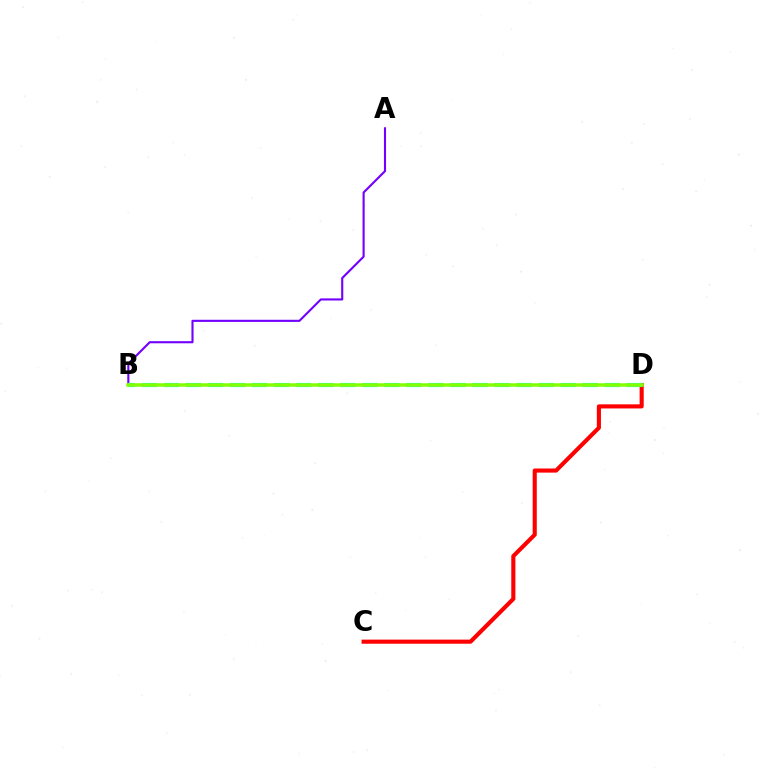{('C', 'D'): [{'color': '#ff0000', 'line_style': 'solid', 'thickness': 2.96}], ('A', 'B'): [{'color': '#7200ff', 'line_style': 'solid', 'thickness': 1.52}], ('B', 'D'): [{'color': '#00fff6', 'line_style': 'dashed', 'thickness': 2.99}, {'color': '#84ff00', 'line_style': 'solid', 'thickness': 2.52}]}